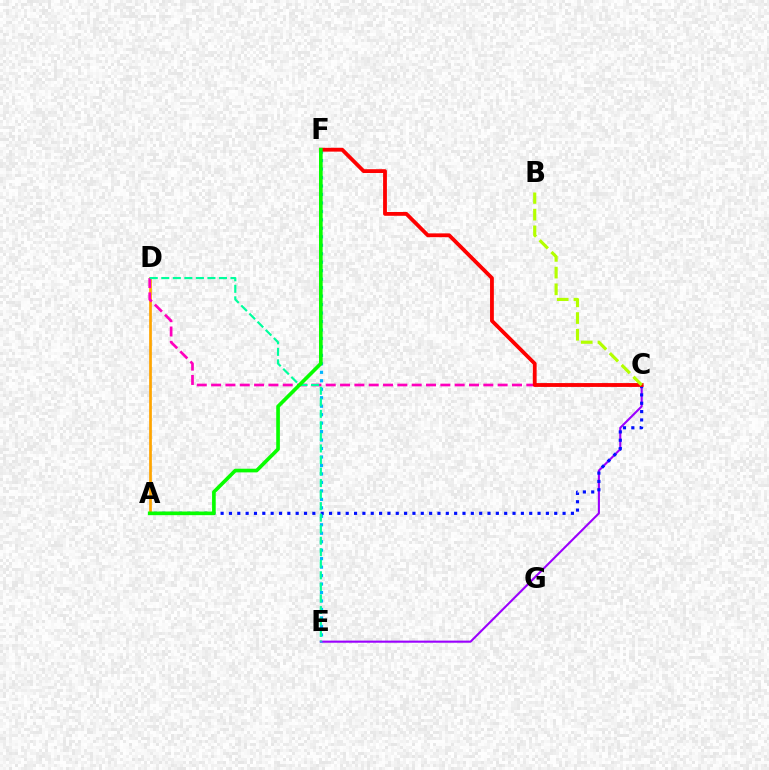{('C', 'E'): [{'color': '#9b00ff', 'line_style': 'solid', 'thickness': 1.52}], ('A', 'C'): [{'color': '#0010ff', 'line_style': 'dotted', 'thickness': 2.27}], ('A', 'D'): [{'color': '#ffa500', 'line_style': 'solid', 'thickness': 1.96}], ('E', 'F'): [{'color': '#00b5ff', 'line_style': 'dotted', 'thickness': 2.3}], ('C', 'D'): [{'color': '#ff00bd', 'line_style': 'dashed', 'thickness': 1.95}], ('C', 'F'): [{'color': '#ff0000', 'line_style': 'solid', 'thickness': 2.75}], ('B', 'C'): [{'color': '#b3ff00', 'line_style': 'dashed', 'thickness': 2.27}], ('D', 'E'): [{'color': '#00ff9d', 'line_style': 'dashed', 'thickness': 1.57}], ('A', 'F'): [{'color': '#08ff00', 'line_style': 'solid', 'thickness': 2.63}]}